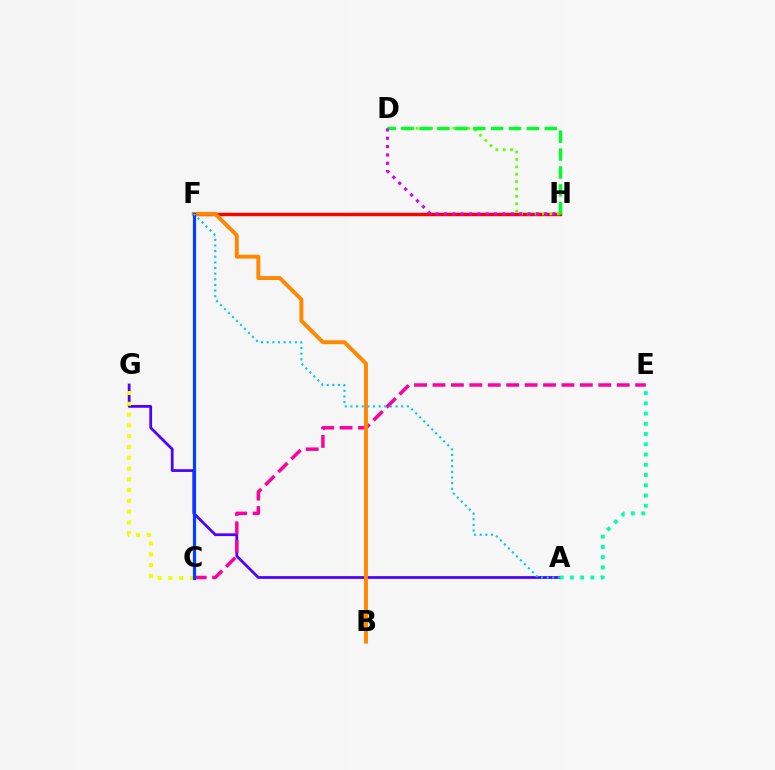{('F', 'H'): [{'color': '#ff0000', 'line_style': 'solid', 'thickness': 2.46}], ('A', 'G'): [{'color': '#4f00ff', 'line_style': 'solid', 'thickness': 1.99}], ('C', 'E'): [{'color': '#ff00a0', 'line_style': 'dashed', 'thickness': 2.5}], ('C', 'G'): [{'color': '#eeff00', 'line_style': 'dotted', 'thickness': 2.93}], ('D', 'H'): [{'color': '#66ff00', 'line_style': 'dotted', 'thickness': 2.01}, {'color': '#00ff27', 'line_style': 'dashed', 'thickness': 2.43}, {'color': '#d600ff', 'line_style': 'dotted', 'thickness': 2.27}], ('B', 'F'): [{'color': '#ff8800', 'line_style': 'solid', 'thickness': 2.82}], ('C', 'F'): [{'color': '#003fff', 'line_style': 'solid', 'thickness': 2.29}], ('A', 'F'): [{'color': '#00c7ff', 'line_style': 'dotted', 'thickness': 1.53}], ('A', 'E'): [{'color': '#00ffaf', 'line_style': 'dotted', 'thickness': 2.78}]}